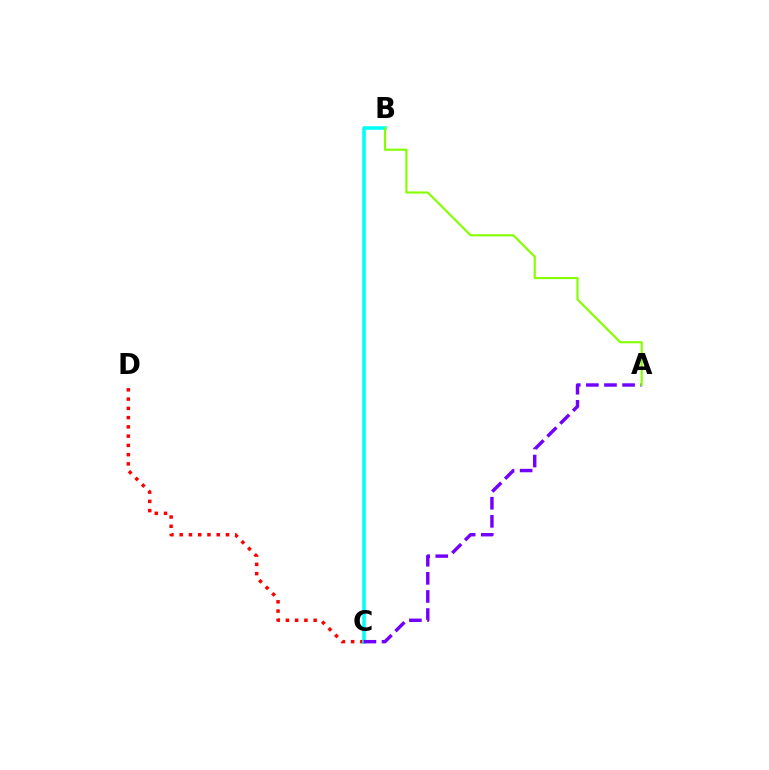{('C', 'D'): [{'color': '#ff0000', 'line_style': 'dotted', 'thickness': 2.52}], ('B', 'C'): [{'color': '#00fff6', 'line_style': 'solid', 'thickness': 2.58}], ('A', 'C'): [{'color': '#7200ff', 'line_style': 'dashed', 'thickness': 2.46}], ('A', 'B'): [{'color': '#84ff00', 'line_style': 'solid', 'thickness': 1.55}]}